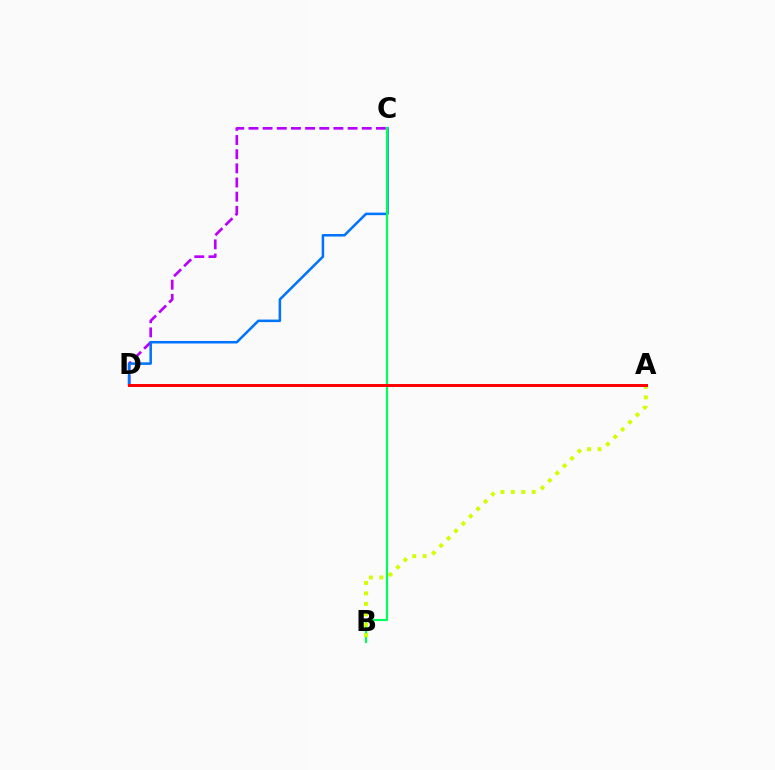{('C', 'D'): [{'color': '#b900ff', 'line_style': 'dashed', 'thickness': 1.92}, {'color': '#0074ff', 'line_style': 'solid', 'thickness': 1.83}], ('B', 'C'): [{'color': '#00ff5c', 'line_style': 'solid', 'thickness': 1.56}], ('A', 'B'): [{'color': '#d1ff00', 'line_style': 'dotted', 'thickness': 2.83}], ('A', 'D'): [{'color': '#ff0000', 'line_style': 'solid', 'thickness': 2.13}]}